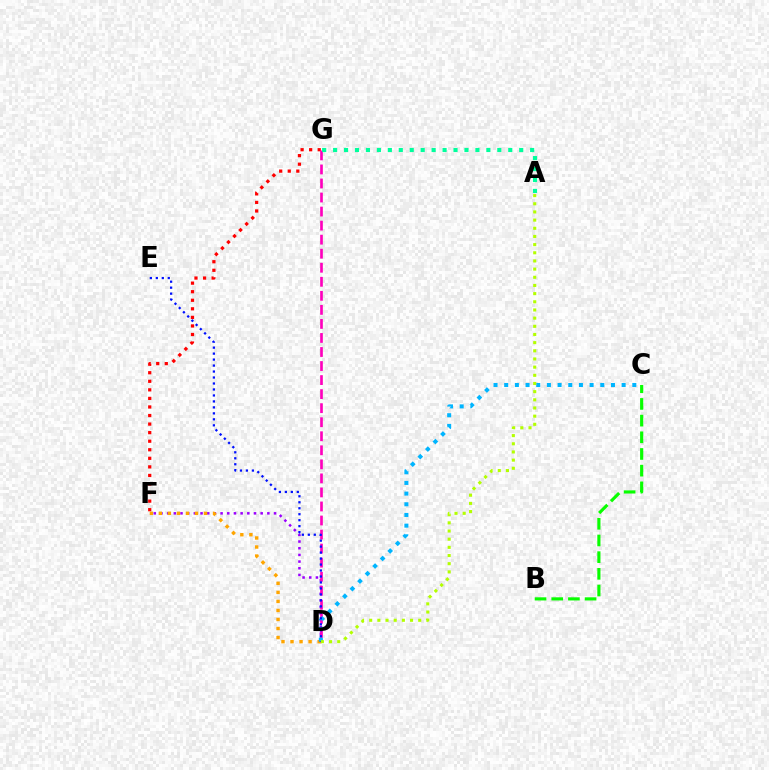{('B', 'C'): [{'color': '#08ff00', 'line_style': 'dashed', 'thickness': 2.27}], ('F', 'G'): [{'color': '#ff0000', 'line_style': 'dotted', 'thickness': 2.33}], ('D', 'F'): [{'color': '#9b00ff', 'line_style': 'dotted', 'thickness': 1.82}, {'color': '#ffa500', 'line_style': 'dotted', 'thickness': 2.46}], ('D', 'G'): [{'color': '#ff00bd', 'line_style': 'dashed', 'thickness': 1.91}], ('C', 'D'): [{'color': '#00b5ff', 'line_style': 'dotted', 'thickness': 2.9}], ('A', 'G'): [{'color': '#00ff9d', 'line_style': 'dotted', 'thickness': 2.97}], ('D', 'E'): [{'color': '#0010ff', 'line_style': 'dotted', 'thickness': 1.62}], ('A', 'D'): [{'color': '#b3ff00', 'line_style': 'dotted', 'thickness': 2.22}]}